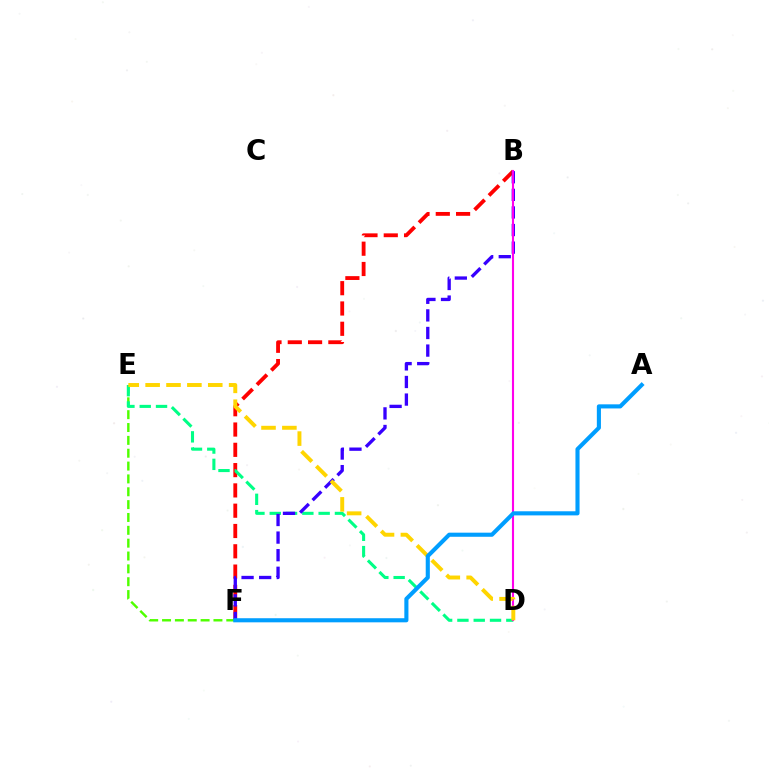{('B', 'F'): [{'color': '#ff0000', 'line_style': 'dashed', 'thickness': 2.76}, {'color': '#3700ff', 'line_style': 'dashed', 'thickness': 2.39}], ('E', 'F'): [{'color': '#4fff00', 'line_style': 'dashed', 'thickness': 1.75}], ('D', 'E'): [{'color': '#00ff86', 'line_style': 'dashed', 'thickness': 2.21}, {'color': '#ffd500', 'line_style': 'dashed', 'thickness': 2.84}], ('B', 'D'): [{'color': '#ff00ed', 'line_style': 'solid', 'thickness': 1.52}], ('A', 'F'): [{'color': '#009eff', 'line_style': 'solid', 'thickness': 2.95}]}